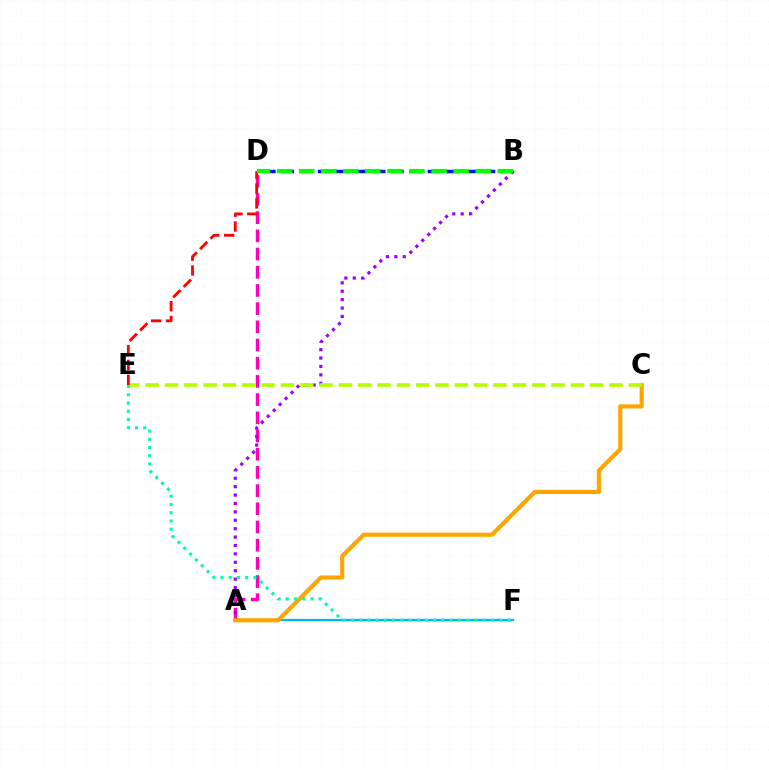{('A', 'F'): [{'color': '#00b5ff', 'line_style': 'solid', 'thickness': 1.64}], ('A', 'D'): [{'color': '#ff00bd', 'line_style': 'dashed', 'thickness': 2.47}], ('A', 'B'): [{'color': '#9b00ff', 'line_style': 'dotted', 'thickness': 2.28}], ('B', 'D'): [{'color': '#0010ff', 'line_style': 'dashed', 'thickness': 2.48}, {'color': '#08ff00', 'line_style': 'dashed', 'thickness': 3.0}], ('A', 'C'): [{'color': '#ffa500', 'line_style': 'solid', 'thickness': 2.98}], ('C', 'E'): [{'color': '#b3ff00', 'line_style': 'dashed', 'thickness': 2.63}], ('E', 'F'): [{'color': '#00ff9d', 'line_style': 'dotted', 'thickness': 2.24}], ('D', 'E'): [{'color': '#ff0000', 'line_style': 'dashed', 'thickness': 2.02}]}